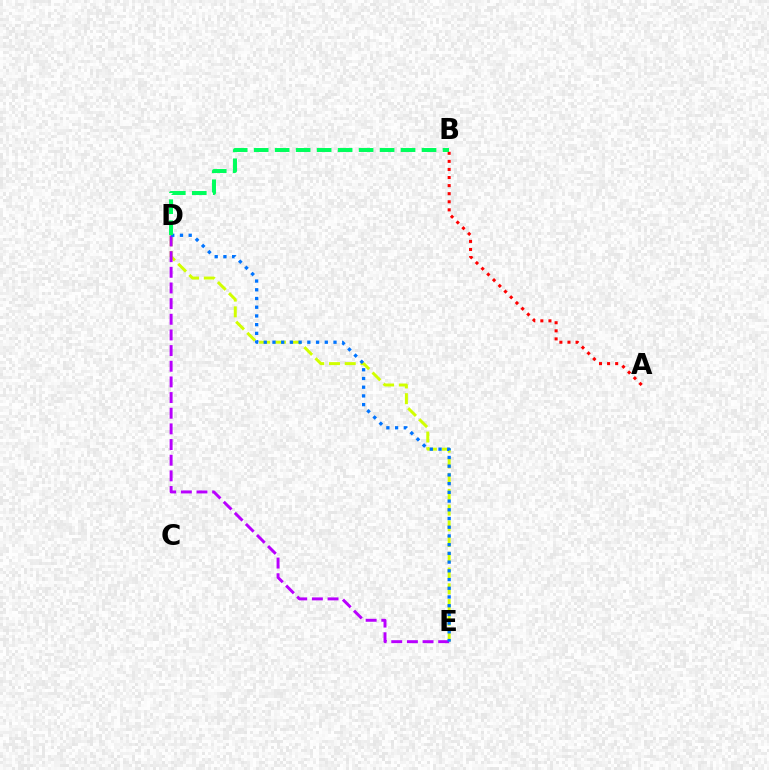{('D', 'E'): [{'color': '#d1ff00', 'line_style': 'dashed', 'thickness': 2.14}, {'color': '#b900ff', 'line_style': 'dashed', 'thickness': 2.13}, {'color': '#0074ff', 'line_style': 'dotted', 'thickness': 2.37}], ('A', 'B'): [{'color': '#ff0000', 'line_style': 'dotted', 'thickness': 2.2}], ('B', 'D'): [{'color': '#00ff5c', 'line_style': 'dashed', 'thickness': 2.85}]}